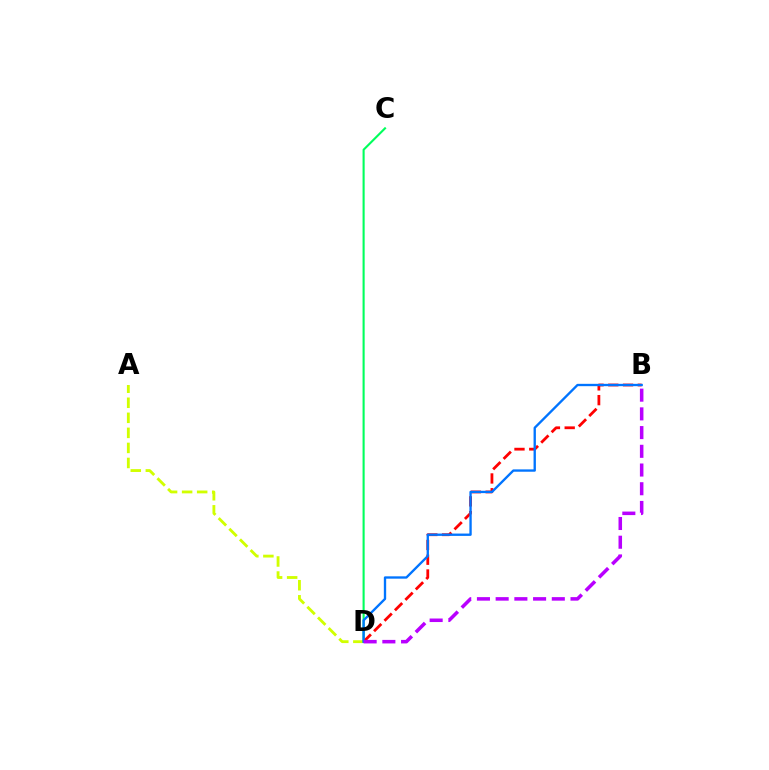{('A', 'D'): [{'color': '#d1ff00', 'line_style': 'dashed', 'thickness': 2.04}], ('C', 'D'): [{'color': '#00ff5c', 'line_style': 'solid', 'thickness': 1.52}], ('B', 'D'): [{'color': '#ff0000', 'line_style': 'dashed', 'thickness': 2.01}, {'color': '#0074ff', 'line_style': 'solid', 'thickness': 1.69}, {'color': '#b900ff', 'line_style': 'dashed', 'thickness': 2.54}]}